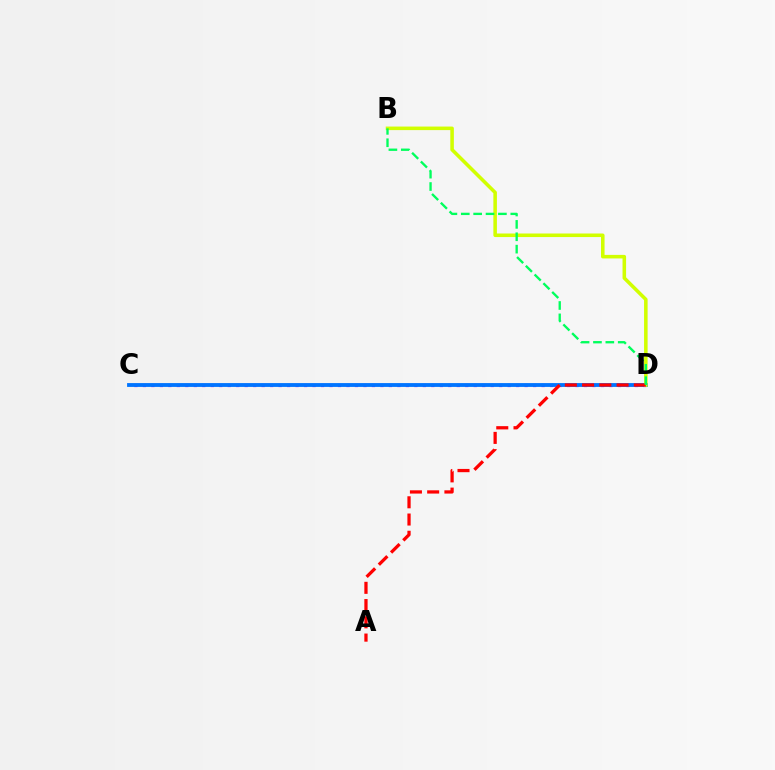{('C', 'D'): [{'color': '#b900ff', 'line_style': 'dotted', 'thickness': 2.3}, {'color': '#0074ff', 'line_style': 'solid', 'thickness': 2.75}], ('B', 'D'): [{'color': '#d1ff00', 'line_style': 'solid', 'thickness': 2.56}, {'color': '#00ff5c', 'line_style': 'dashed', 'thickness': 1.68}], ('A', 'D'): [{'color': '#ff0000', 'line_style': 'dashed', 'thickness': 2.34}]}